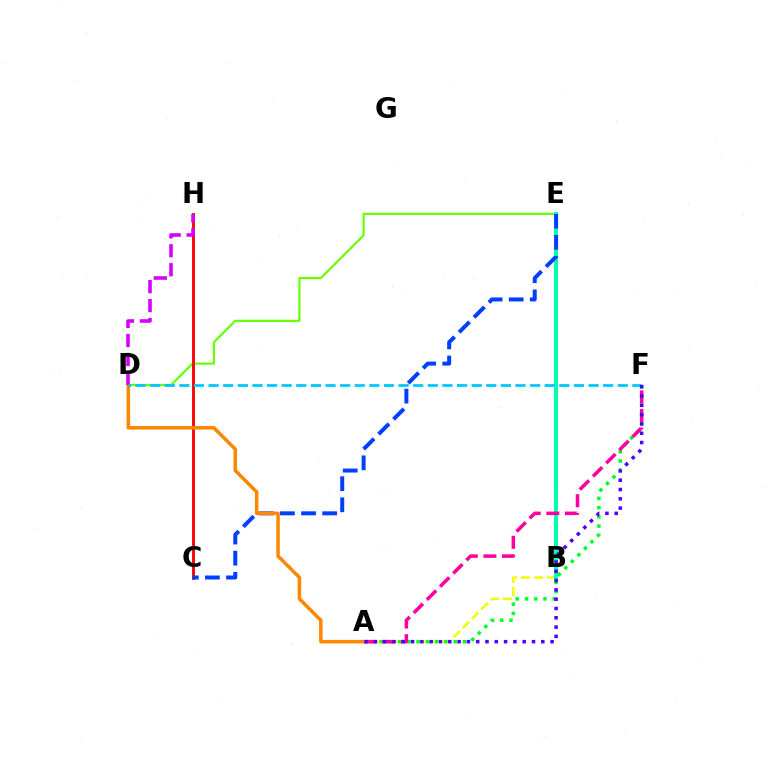{('D', 'E'): [{'color': '#66ff00', 'line_style': 'solid', 'thickness': 1.57}], ('A', 'B'): [{'color': '#eeff00', 'line_style': 'dashed', 'thickness': 1.78}], ('B', 'E'): [{'color': '#00ffaf', 'line_style': 'solid', 'thickness': 2.92}], ('C', 'H'): [{'color': '#ff0000', 'line_style': 'solid', 'thickness': 2.07}], ('C', 'E'): [{'color': '#003fff', 'line_style': 'dashed', 'thickness': 2.87}], ('A', 'F'): [{'color': '#00ff27', 'line_style': 'dotted', 'thickness': 2.51}, {'color': '#ff00a0', 'line_style': 'dashed', 'thickness': 2.53}, {'color': '#4f00ff', 'line_style': 'dotted', 'thickness': 2.53}], ('A', 'D'): [{'color': '#ff8800', 'line_style': 'solid', 'thickness': 2.55}], ('D', 'H'): [{'color': '#d600ff', 'line_style': 'dashed', 'thickness': 2.58}], ('D', 'F'): [{'color': '#00c7ff', 'line_style': 'dashed', 'thickness': 1.99}]}